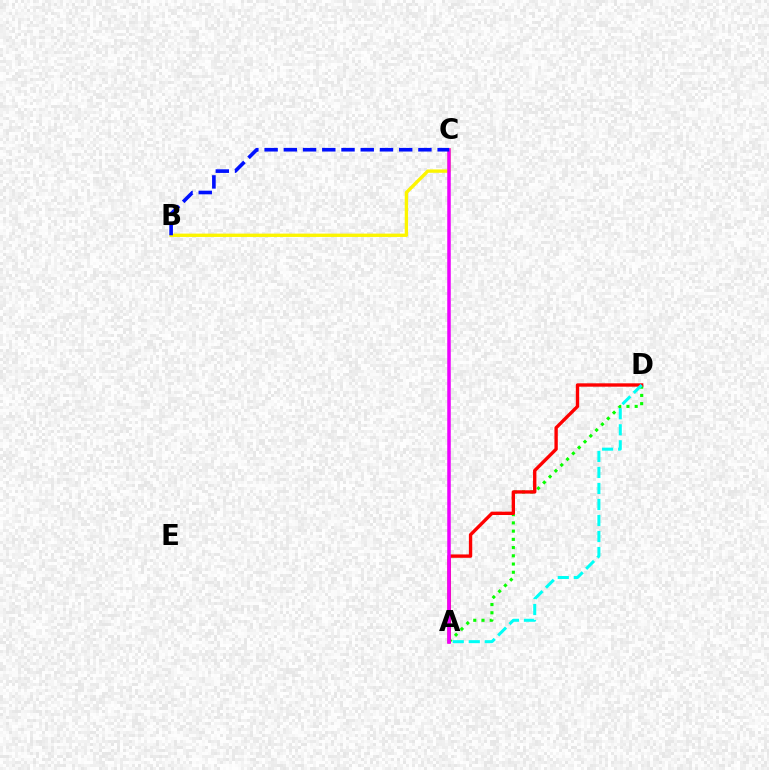{('B', 'C'): [{'color': '#fcf500', 'line_style': 'solid', 'thickness': 2.41}, {'color': '#0010ff', 'line_style': 'dashed', 'thickness': 2.61}], ('A', 'D'): [{'color': '#08ff00', 'line_style': 'dotted', 'thickness': 2.24}, {'color': '#ff0000', 'line_style': 'solid', 'thickness': 2.42}, {'color': '#00fff6', 'line_style': 'dashed', 'thickness': 2.18}], ('A', 'C'): [{'color': '#ee00ff', 'line_style': 'solid', 'thickness': 2.53}]}